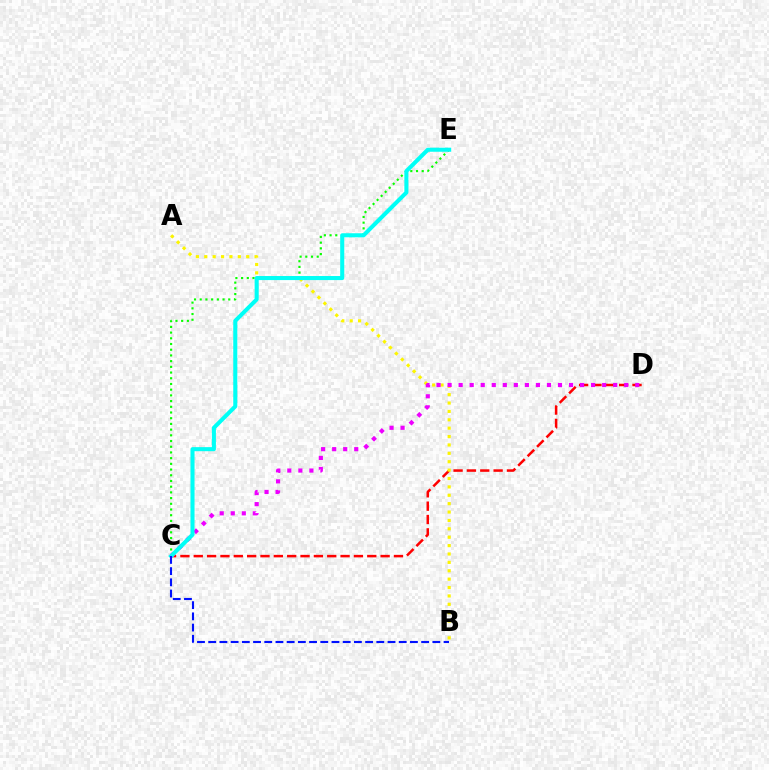{('C', 'D'): [{'color': '#ff0000', 'line_style': 'dashed', 'thickness': 1.81}, {'color': '#ee00ff', 'line_style': 'dotted', 'thickness': 3.0}], ('C', 'E'): [{'color': '#08ff00', 'line_style': 'dotted', 'thickness': 1.55}, {'color': '#00fff6', 'line_style': 'solid', 'thickness': 2.92}], ('A', 'B'): [{'color': '#fcf500', 'line_style': 'dotted', 'thickness': 2.28}], ('B', 'C'): [{'color': '#0010ff', 'line_style': 'dashed', 'thickness': 1.52}]}